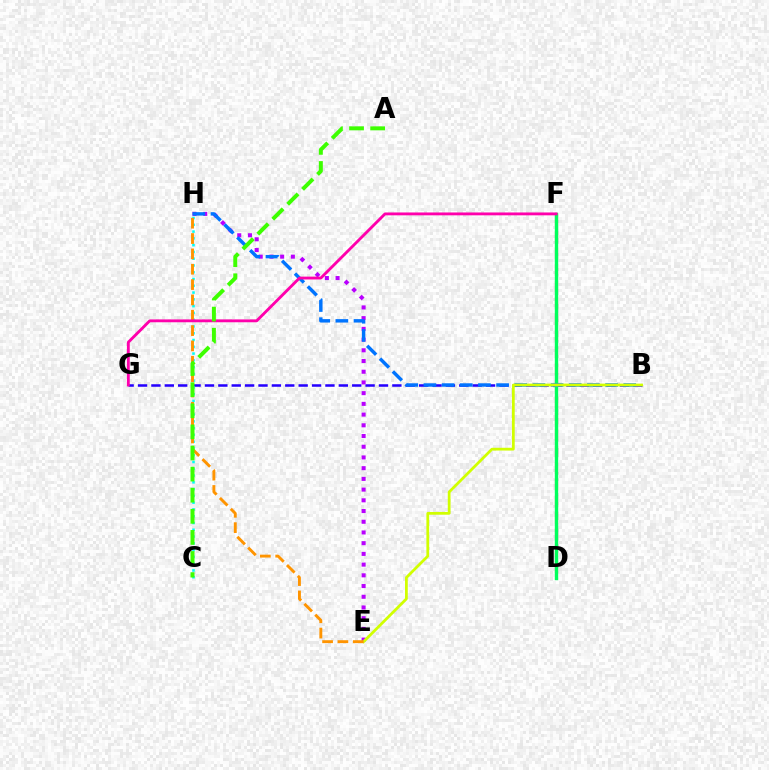{('D', 'F'): [{'color': '#ff0000', 'line_style': 'dashed', 'thickness': 2.24}, {'color': '#00ff5c', 'line_style': 'solid', 'thickness': 2.44}], ('B', 'G'): [{'color': '#2500ff', 'line_style': 'dashed', 'thickness': 1.82}], ('C', 'H'): [{'color': '#00fff6', 'line_style': 'dotted', 'thickness': 1.84}], ('E', 'H'): [{'color': '#b900ff', 'line_style': 'dotted', 'thickness': 2.91}, {'color': '#ff9400', 'line_style': 'dashed', 'thickness': 2.08}], ('B', 'H'): [{'color': '#0074ff', 'line_style': 'dashed', 'thickness': 2.47}], ('B', 'E'): [{'color': '#d1ff00', 'line_style': 'solid', 'thickness': 1.99}], ('F', 'G'): [{'color': '#ff00ac', 'line_style': 'solid', 'thickness': 2.05}], ('A', 'C'): [{'color': '#3dff00', 'line_style': 'dashed', 'thickness': 2.87}]}